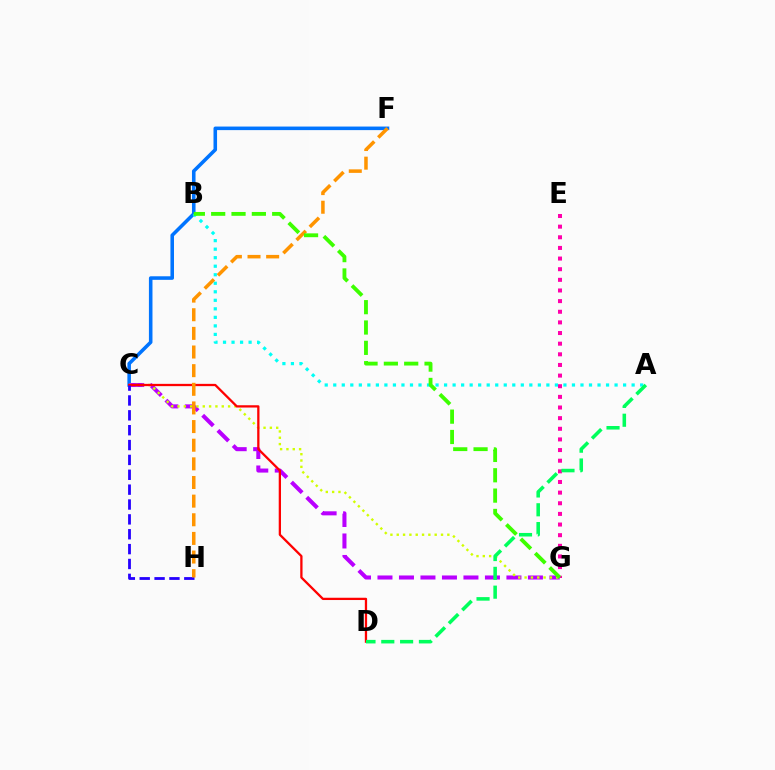{('E', 'G'): [{'color': '#ff00ac', 'line_style': 'dotted', 'thickness': 2.89}], ('C', 'F'): [{'color': '#0074ff', 'line_style': 'solid', 'thickness': 2.56}], ('C', 'G'): [{'color': '#b900ff', 'line_style': 'dashed', 'thickness': 2.92}, {'color': '#d1ff00', 'line_style': 'dotted', 'thickness': 1.72}], ('C', 'D'): [{'color': '#ff0000', 'line_style': 'solid', 'thickness': 1.64}], ('A', 'B'): [{'color': '#00fff6', 'line_style': 'dotted', 'thickness': 2.32}], ('C', 'H'): [{'color': '#2500ff', 'line_style': 'dashed', 'thickness': 2.02}], ('F', 'H'): [{'color': '#ff9400', 'line_style': 'dashed', 'thickness': 2.53}], ('A', 'D'): [{'color': '#00ff5c', 'line_style': 'dashed', 'thickness': 2.56}], ('B', 'G'): [{'color': '#3dff00', 'line_style': 'dashed', 'thickness': 2.76}]}